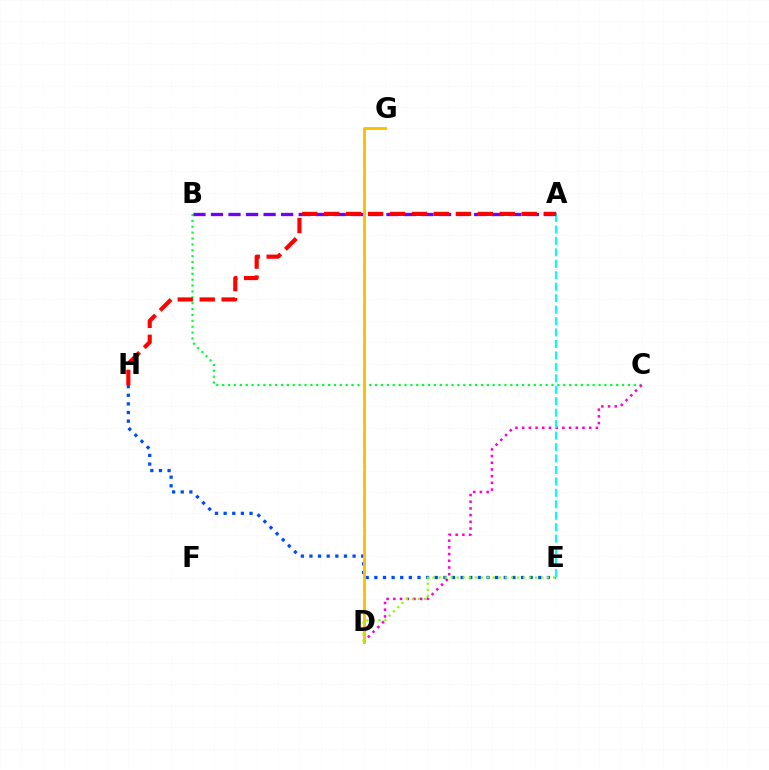{('B', 'C'): [{'color': '#00ff39', 'line_style': 'dotted', 'thickness': 1.6}], ('A', 'B'): [{'color': '#7200ff', 'line_style': 'dashed', 'thickness': 2.38}], ('C', 'D'): [{'color': '#ff00cf', 'line_style': 'dotted', 'thickness': 1.82}], ('E', 'H'): [{'color': '#004bff', 'line_style': 'dotted', 'thickness': 2.34}], ('D', 'G'): [{'color': '#ffbd00', 'line_style': 'solid', 'thickness': 2.05}], ('A', 'E'): [{'color': '#00fff6', 'line_style': 'dashed', 'thickness': 1.56}], ('A', 'H'): [{'color': '#ff0000', 'line_style': 'dashed', 'thickness': 2.98}], ('D', 'E'): [{'color': '#84ff00', 'line_style': 'dotted', 'thickness': 1.64}]}